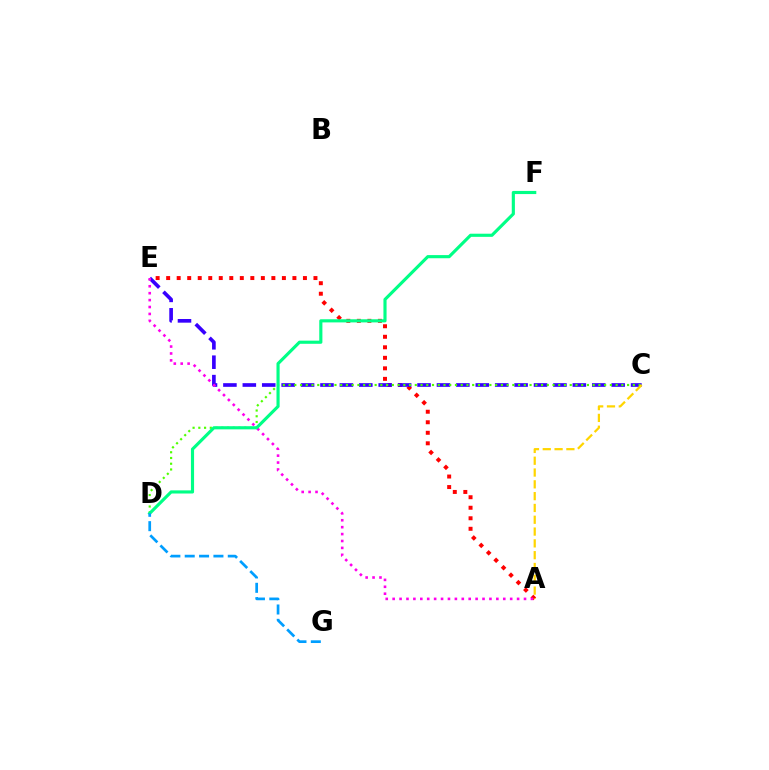{('A', 'E'): [{'color': '#ff0000', 'line_style': 'dotted', 'thickness': 2.86}, {'color': '#ff00ed', 'line_style': 'dotted', 'thickness': 1.88}], ('C', 'E'): [{'color': '#3700ff', 'line_style': 'dashed', 'thickness': 2.64}], ('C', 'D'): [{'color': '#4fff00', 'line_style': 'dotted', 'thickness': 1.56}], ('D', 'F'): [{'color': '#00ff86', 'line_style': 'solid', 'thickness': 2.26}], ('D', 'G'): [{'color': '#009eff', 'line_style': 'dashed', 'thickness': 1.95}], ('A', 'C'): [{'color': '#ffd500', 'line_style': 'dashed', 'thickness': 1.6}]}